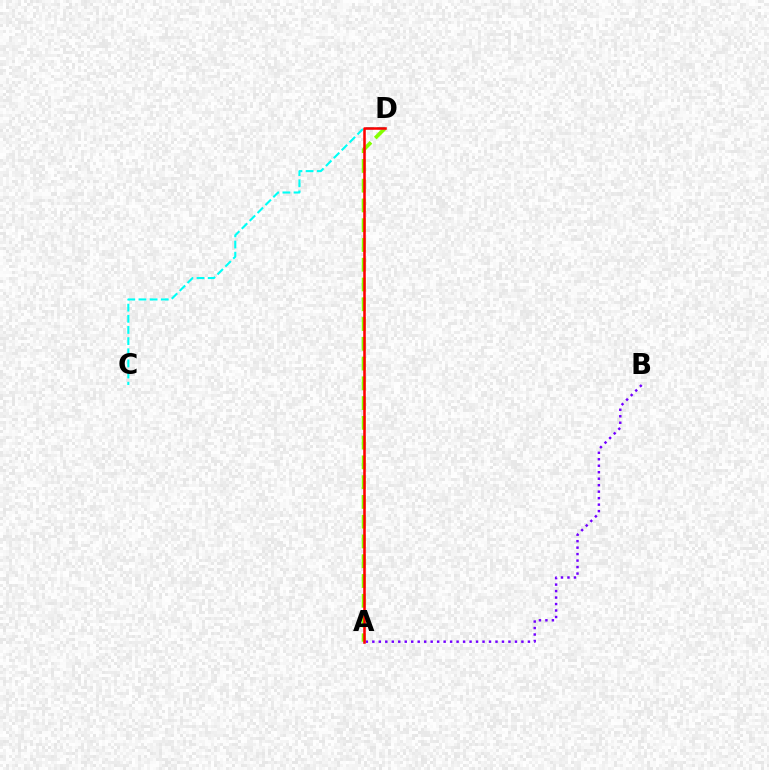{('A', 'D'): [{'color': '#84ff00', 'line_style': 'dashed', 'thickness': 2.69}, {'color': '#ff0000', 'line_style': 'solid', 'thickness': 1.83}], ('C', 'D'): [{'color': '#00fff6', 'line_style': 'dashed', 'thickness': 1.52}], ('A', 'B'): [{'color': '#7200ff', 'line_style': 'dotted', 'thickness': 1.76}]}